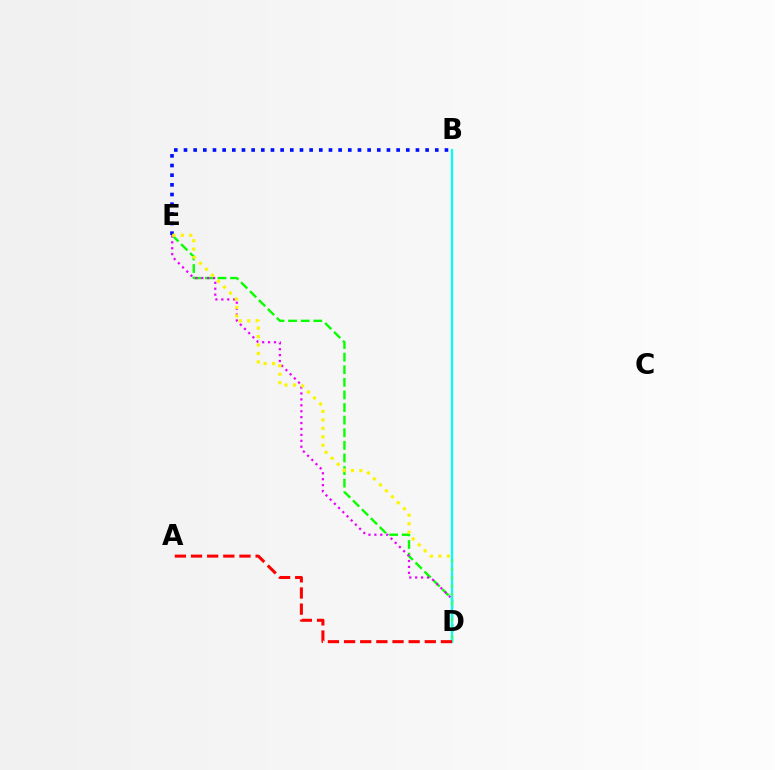{('B', 'E'): [{'color': '#0010ff', 'line_style': 'dotted', 'thickness': 2.63}], ('D', 'E'): [{'color': '#08ff00', 'line_style': 'dashed', 'thickness': 1.71}, {'color': '#ee00ff', 'line_style': 'dotted', 'thickness': 1.61}, {'color': '#fcf500', 'line_style': 'dotted', 'thickness': 2.3}], ('B', 'D'): [{'color': '#00fff6', 'line_style': 'solid', 'thickness': 1.59}], ('A', 'D'): [{'color': '#ff0000', 'line_style': 'dashed', 'thickness': 2.19}]}